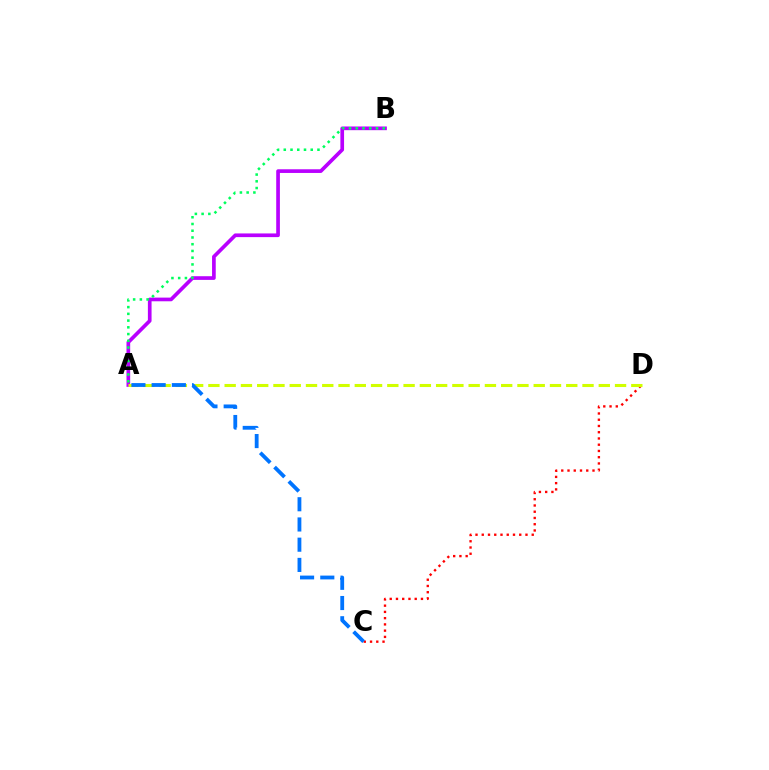{('A', 'B'): [{'color': '#b900ff', 'line_style': 'solid', 'thickness': 2.65}, {'color': '#00ff5c', 'line_style': 'dotted', 'thickness': 1.83}], ('C', 'D'): [{'color': '#ff0000', 'line_style': 'dotted', 'thickness': 1.7}], ('A', 'D'): [{'color': '#d1ff00', 'line_style': 'dashed', 'thickness': 2.21}], ('A', 'C'): [{'color': '#0074ff', 'line_style': 'dashed', 'thickness': 2.75}]}